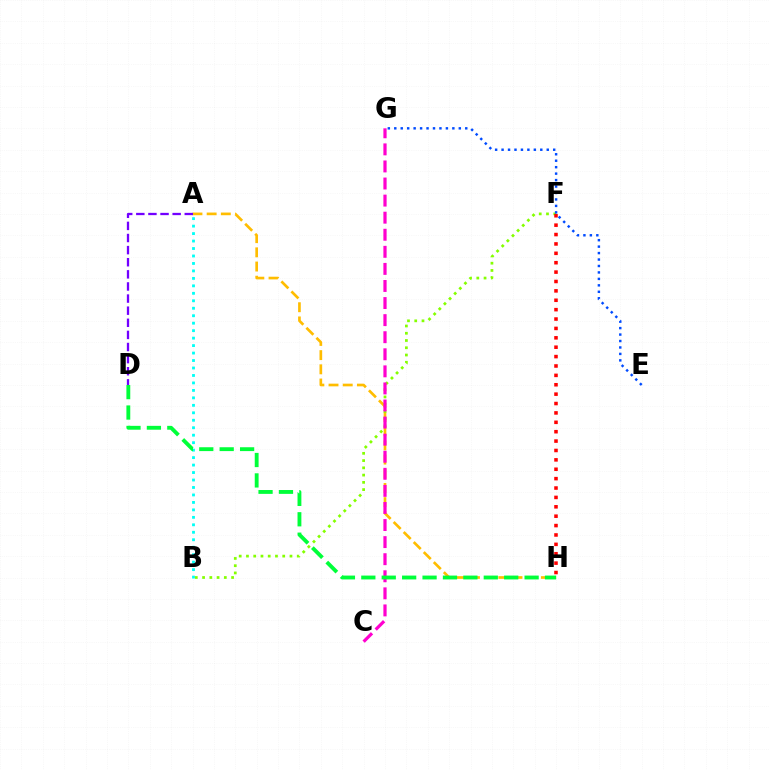{('A', 'H'): [{'color': '#ffbd00', 'line_style': 'dashed', 'thickness': 1.93}], ('A', 'B'): [{'color': '#00fff6', 'line_style': 'dotted', 'thickness': 2.03}], ('B', 'F'): [{'color': '#84ff00', 'line_style': 'dotted', 'thickness': 1.97}], ('A', 'D'): [{'color': '#7200ff', 'line_style': 'dashed', 'thickness': 1.65}], ('C', 'G'): [{'color': '#ff00cf', 'line_style': 'dashed', 'thickness': 2.32}], ('E', 'G'): [{'color': '#004bff', 'line_style': 'dotted', 'thickness': 1.75}], ('F', 'H'): [{'color': '#ff0000', 'line_style': 'dotted', 'thickness': 2.55}], ('D', 'H'): [{'color': '#00ff39', 'line_style': 'dashed', 'thickness': 2.77}]}